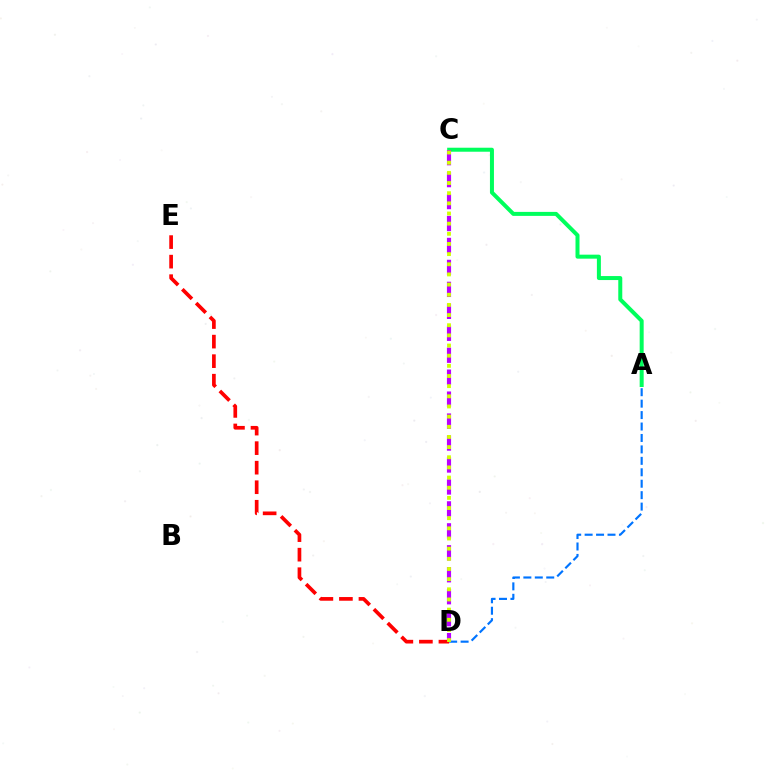{('D', 'E'): [{'color': '#ff0000', 'line_style': 'dashed', 'thickness': 2.65}], ('A', 'D'): [{'color': '#0074ff', 'line_style': 'dashed', 'thickness': 1.55}], ('A', 'C'): [{'color': '#00ff5c', 'line_style': 'solid', 'thickness': 2.88}], ('C', 'D'): [{'color': '#b900ff', 'line_style': 'dashed', 'thickness': 2.98}, {'color': '#d1ff00', 'line_style': 'dotted', 'thickness': 2.76}]}